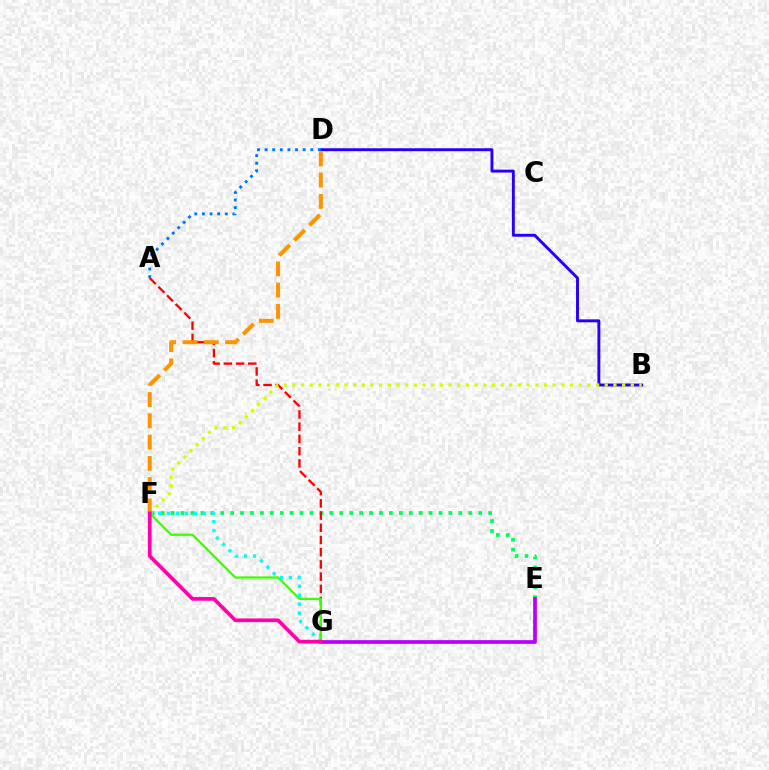{('E', 'F'): [{'color': '#00ff5c', 'line_style': 'dotted', 'thickness': 2.7}], ('A', 'G'): [{'color': '#ff0000', 'line_style': 'dashed', 'thickness': 1.66}], ('E', 'G'): [{'color': '#b900ff', 'line_style': 'solid', 'thickness': 2.68}], ('F', 'G'): [{'color': '#3dff00', 'line_style': 'solid', 'thickness': 1.62}, {'color': '#00fff6', 'line_style': 'dotted', 'thickness': 2.43}, {'color': '#ff00ac', 'line_style': 'solid', 'thickness': 2.66}], ('B', 'D'): [{'color': '#2500ff', 'line_style': 'solid', 'thickness': 2.11}], ('B', 'F'): [{'color': '#d1ff00', 'line_style': 'dotted', 'thickness': 2.36}], ('A', 'D'): [{'color': '#0074ff', 'line_style': 'dotted', 'thickness': 2.07}], ('D', 'F'): [{'color': '#ff9400', 'line_style': 'dashed', 'thickness': 2.89}]}